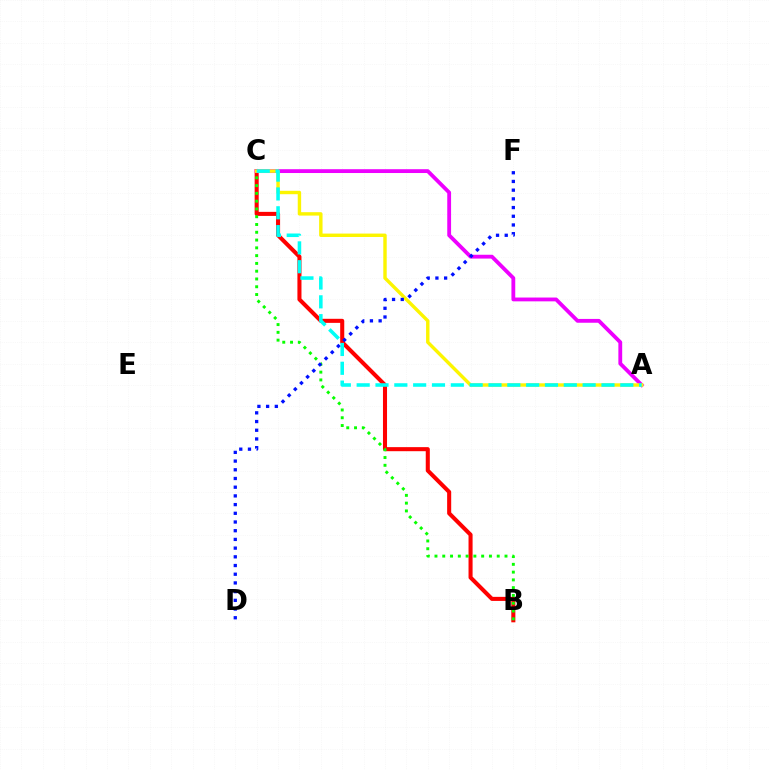{('B', 'C'): [{'color': '#ff0000', 'line_style': 'solid', 'thickness': 2.92}, {'color': '#08ff00', 'line_style': 'dotted', 'thickness': 2.11}], ('A', 'C'): [{'color': '#ee00ff', 'line_style': 'solid', 'thickness': 2.75}, {'color': '#fcf500', 'line_style': 'solid', 'thickness': 2.45}, {'color': '#00fff6', 'line_style': 'dashed', 'thickness': 2.56}], ('D', 'F'): [{'color': '#0010ff', 'line_style': 'dotted', 'thickness': 2.36}]}